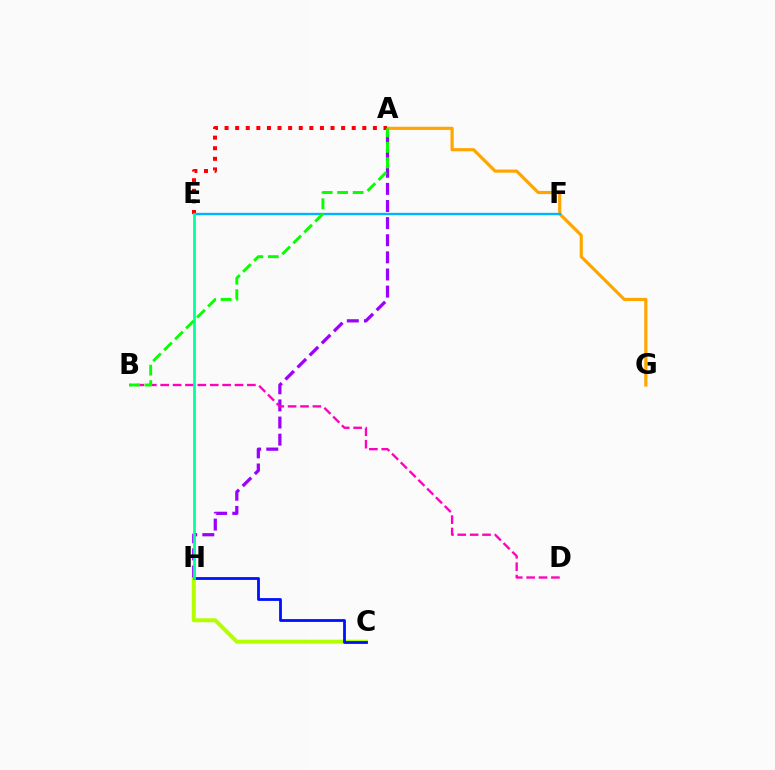{('C', 'H'): [{'color': '#b3ff00', 'line_style': 'solid', 'thickness': 2.87}, {'color': '#0010ff', 'line_style': 'solid', 'thickness': 2.01}], ('A', 'G'): [{'color': '#ffa500', 'line_style': 'solid', 'thickness': 2.28}], ('E', 'F'): [{'color': '#00b5ff', 'line_style': 'solid', 'thickness': 1.69}], ('A', 'H'): [{'color': '#9b00ff', 'line_style': 'dashed', 'thickness': 2.33}], ('A', 'E'): [{'color': '#ff0000', 'line_style': 'dotted', 'thickness': 2.88}], ('B', 'D'): [{'color': '#ff00bd', 'line_style': 'dashed', 'thickness': 1.68}], ('E', 'H'): [{'color': '#00ff9d', 'line_style': 'solid', 'thickness': 1.97}], ('A', 'B'): [{'color': '#08ff00', 'line_style': 'dashed', 'thickness': 2.1}]}